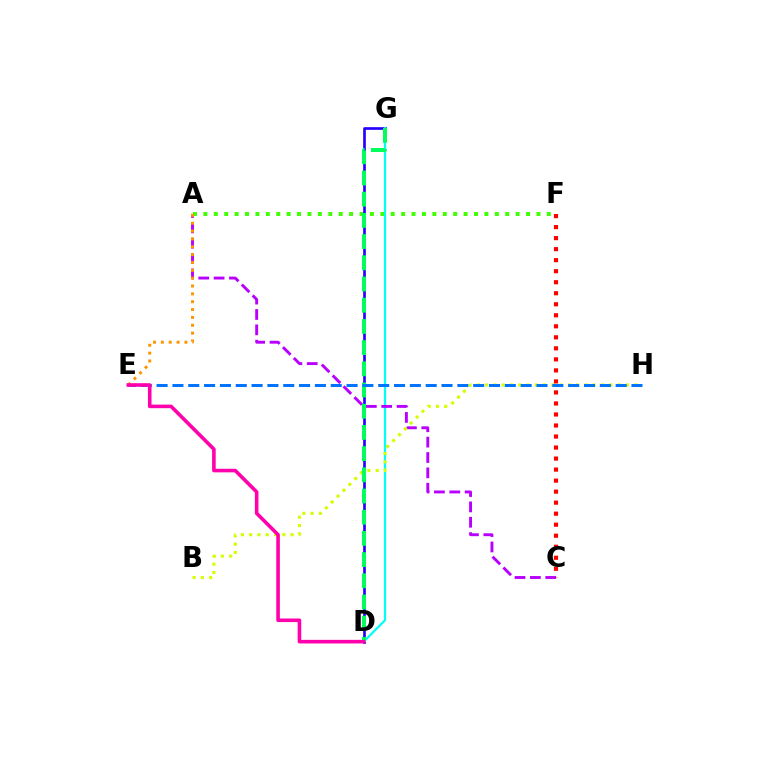{('A', 'F'): [{'color': '#3dff00', 'line_style': 'dotted', 'thickness': 2.83}], ('D', 'G'): [{'color': '#2500ff', 'line_style': 'solid', 'thickness': 1.93}, {'color': '#00fff6', 'line_style': 'solid', 'thickness': 1.6}, {'color': '#00ff5c', 'line_style': 'dashed', 'thickness': 2.88}], ('A', 'C'): [{'color': '#b900ff', 'line_style': 'dashed', 'thickness': 2.09}], ('B', 'H'): [{'color': '#d1ff00', 'line_style': 'dotted', 'thickness': 2.25}], ('A', 'E'): [{'color': '#ff9400', 'line_style': 'dotted', 'thickness': 2.13}], ('E', 'H'): [{'color': '#0074ff', 'line_style': 'dashed', 'thickness': 2.15}], ('C', 'F'): [{'color': '#ff0000', 'line_style': 'dotted', 'thickness': 2.99}], ('D', 'E'): [{'color': '#ff00ac', 'line_style': 'solid', 'thickness': 2.58}]}